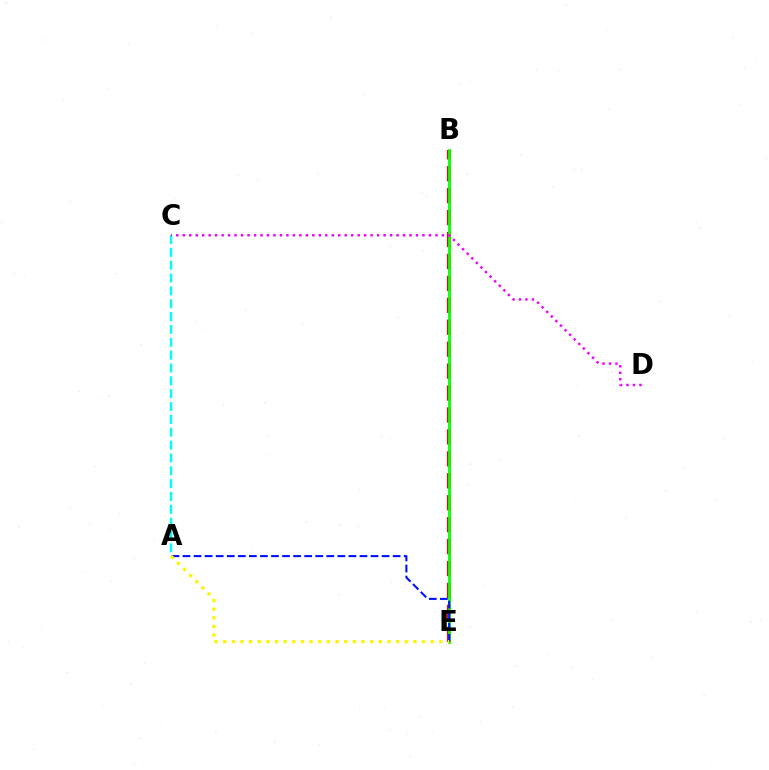{('B', 'E'): [{'color': '#ff0000', 'line_style': 'dashed', 'thickness': 2.98}, {'color': '#08ff00', 'line_style': 'solid', 'thickness': 2.02}], ('A', 'C'): [{'color': '#00fff6', 'line_style': 'dashed', 'thickness': 1.75}], ('A', 'E'): [{'color': '#0010ff', 'line_style': 'dashed', 'thickness': 1.5}, {'color': '#fcf500', 'line_style': 'dotted', 'thickness': 2.35}], ('C', 'D'): [{'color': '#ee00ff', 'line_style': 'dotted', 'thickness': 1.76}]}